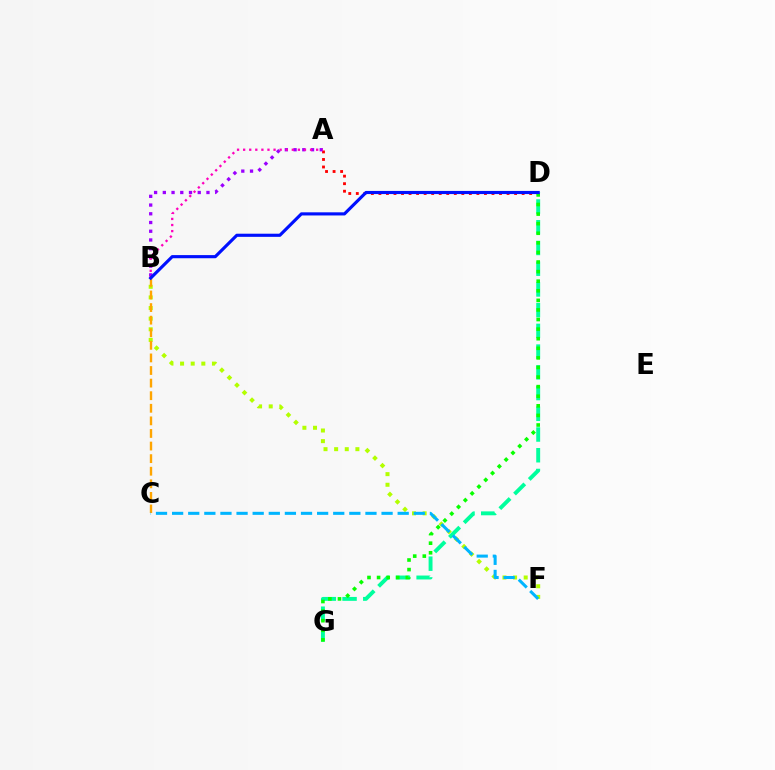{('B', 'F'): [{'color': '#b3ff00', 'line_style': 'dotted', 'thickness': 2.89}], ('A', 'D'): [{'color': '#ff0000', 'line_style': 'dotted', 'thickness': 2.05}], ('D', 'G'): [{'color': '#00ff9d', 'line_style': 'dashed', 'thickness': 2.82}, {'color': '#08ff00', 'line_style': 'dotted', 'thickness': 2.6}], ('A', 'B'): [{'color': '#9b00ff', 'line_style': 'dotted', 'thickness': 2.37}, {'color': '#ff00bd', 'line_style': 'dotted', 'thickness': 1.65}], ('B', 'C'): [{'color': '#ffa500', 'line_style': 'dashed', 'thickness': 1.71}], ('B', 'D'): [{'color': '#0010ff', 'line_style': 'solid', 'thickness': 2.26}], ('C', 'F'): [{'color': '#00b5ff', 'line_style': 'dashed', 'thickness': 2.19}]}